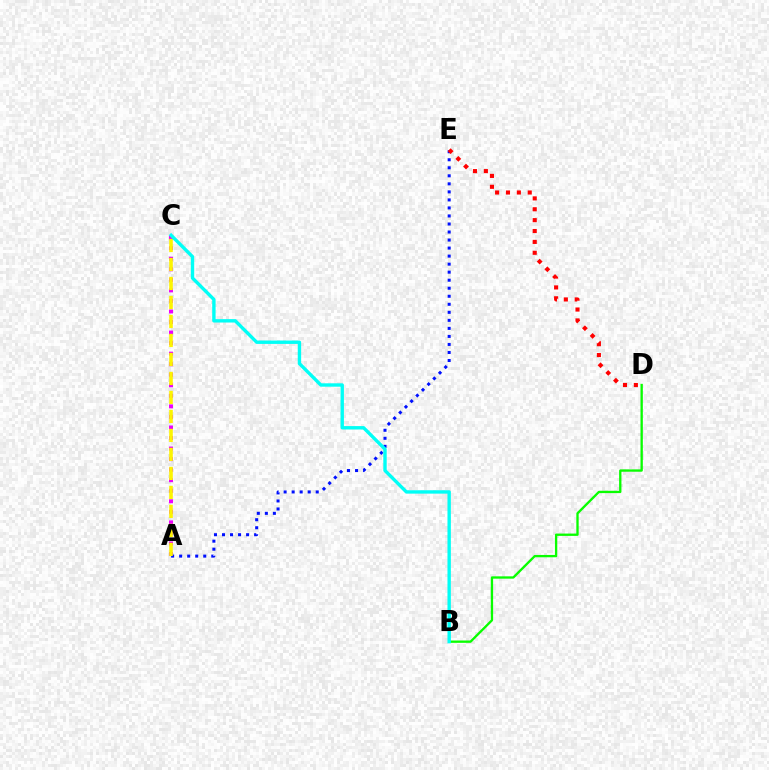{('A', 'C'): [{'color': '#ee00ff', 'line_style': 'dotted', 'thickness': 2.87}, {'color': '#fcf500', 'line_style': 'dashed', 'thickness': 2.58}], ('A', 'E'): [{'color': '#0010ff', 'line_style': 'dotted', 'thickness': 2.18}], ('B', 'D'): [{'color': '#08ff00', 'line_style': 'solid', 'thickness': 1.68}], ('D', 'E'): [{'color': '#ff0000', 'line_style': 'dotted', 'thickness': 2.96}], ('B', 'C'): [{'color': '#00fff6', 'line_style': 'solid', 'thickness': 2.44}]}